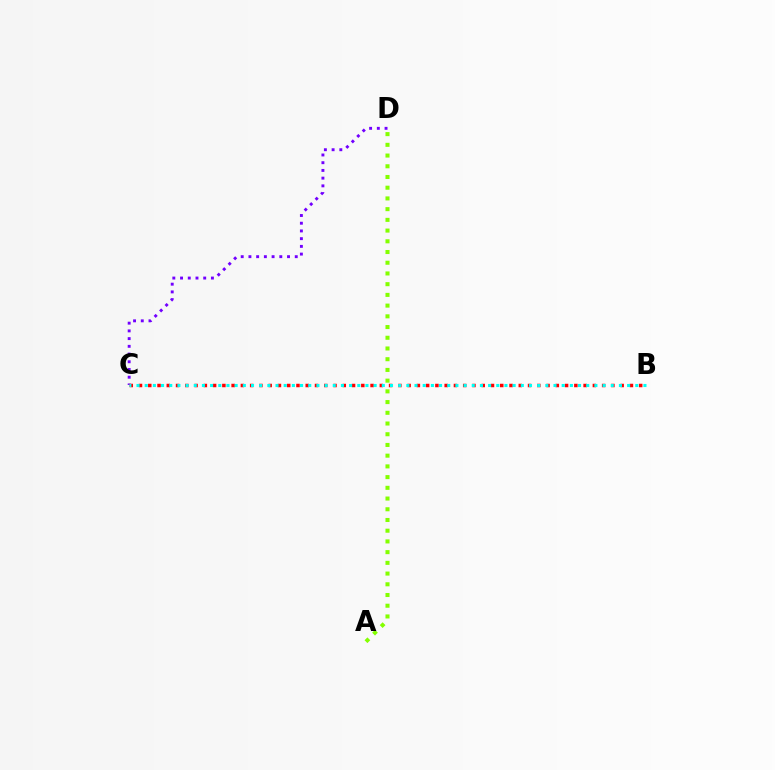{('A', 'D'): [{'color': '#84ff00', 'line_style': 'dotted', 'thickness': 2.91}], ('C', 'D'): [{'color': '#7200ff', 'line_style': 'dotted', 'thickness': 2.1}], ('B', 'C'): [{'color': '#ff0000', 'line_style': 'dotted', 'thickness': 2.52}, {'color': '#00fff6', 'line_style': 'dotted', 'thickness': 2.22}]}